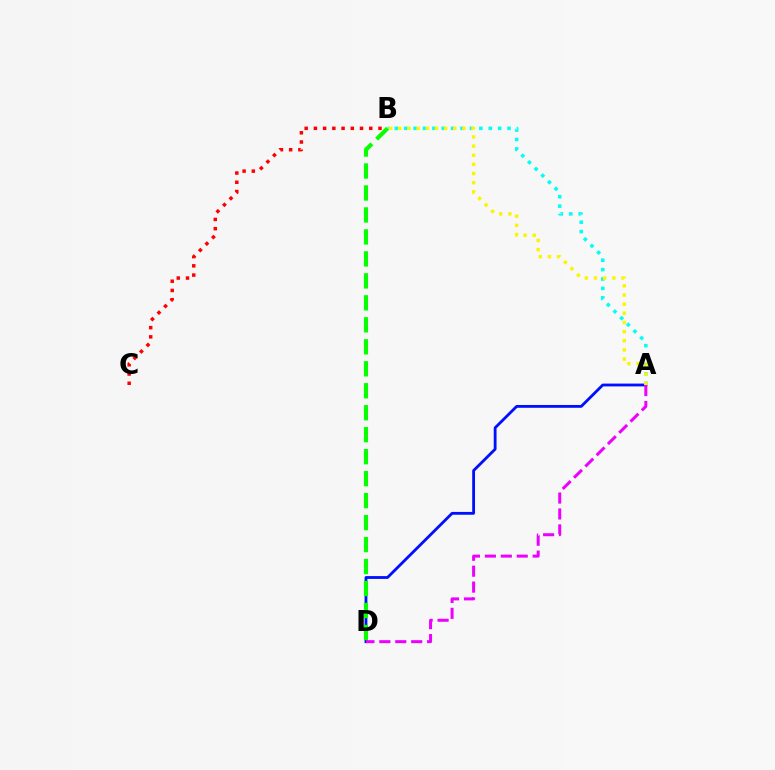{('A', 'D'): [{'color': '#0010ff', 'line_style': 'solid', 'thickness': 2.03}, {'color': '#ee00ff', 'line_style': 'dashed', 'thickness': 2.16}], ('A', 'B'): [{'color': '#00fff6', 'line_style': 'dotted', 'thickness': 2.55}, {'color': '#fcf500', 'line_style': 'dotted', 'thickness': 2.49}], ('B', 'D'): [{'color': '#08ff00', 'line_style': 'dashed', 'thickness': 2.99}], ('B', 'C'): [{'color': '#ff0000', 'line_style': 'dotted', 'thickness': 2.51}]}